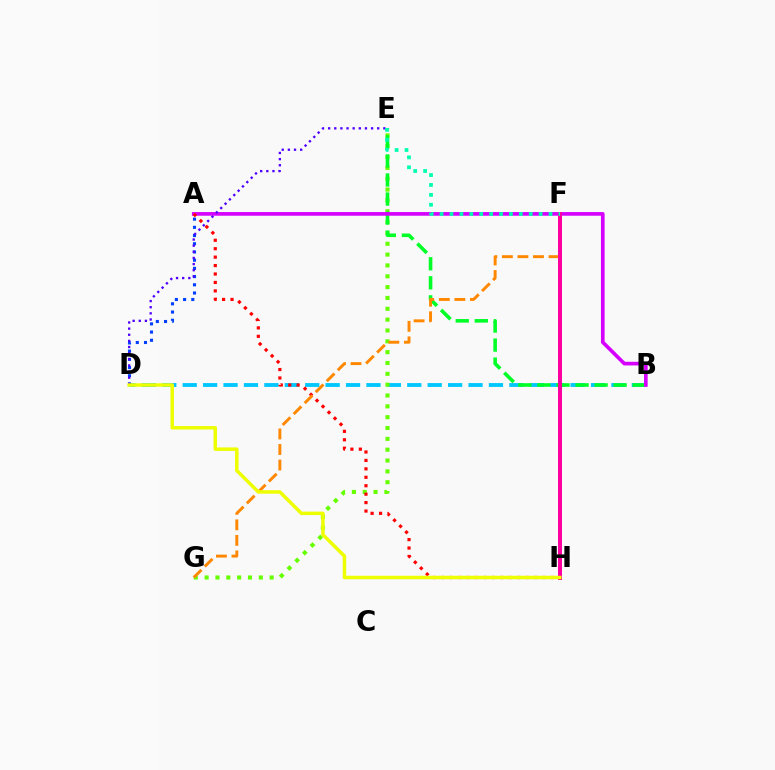{('B', 'D'): [{'color': '#00c7ff', 'line_style': 'dashed', 'thickness': 2.77}], ('E', 'G'): [{'color': '#66ff00', 'line_style': 'dotted', 'thickness': 2.94}], ('A', 'D'): [{'color': '#003fff', 'line_style': 'dotted', 'thickness': 2.23}], ('B', 'E'): [{'color': '#00ff27', 'line_style': 'dashed', 'thickness': 2.59}], ('A', 'B'): [{'color': '#d600ff', 'line_style': 'solid', 'thickness': 2.64}], ('D', 'E'): [{'color': '#4f00ff', 'line_style': 'dotted', 'thickness': 1.67}], ('A', 'H'): [{'color': '#ff0000', 'line_style': 'dotted', 'thickness': 2.29}], ('F', 'G'): [{'color': '#ff8800', 'line_style': 'dashed', 'thickness': 2.11}], ('F', 'H'): [{'color': '#ff00a0', 'line_style': 'solid', 'thickness': 2.88}], ('E', 'F'): [{'color': '#00ffaf', 'line_style': 'dotted', 'thickness': 2.69}], ('D', 'H'): [{'color': '#eeff00', 'line_style': 'solid', 'thickness': 2.5}]}